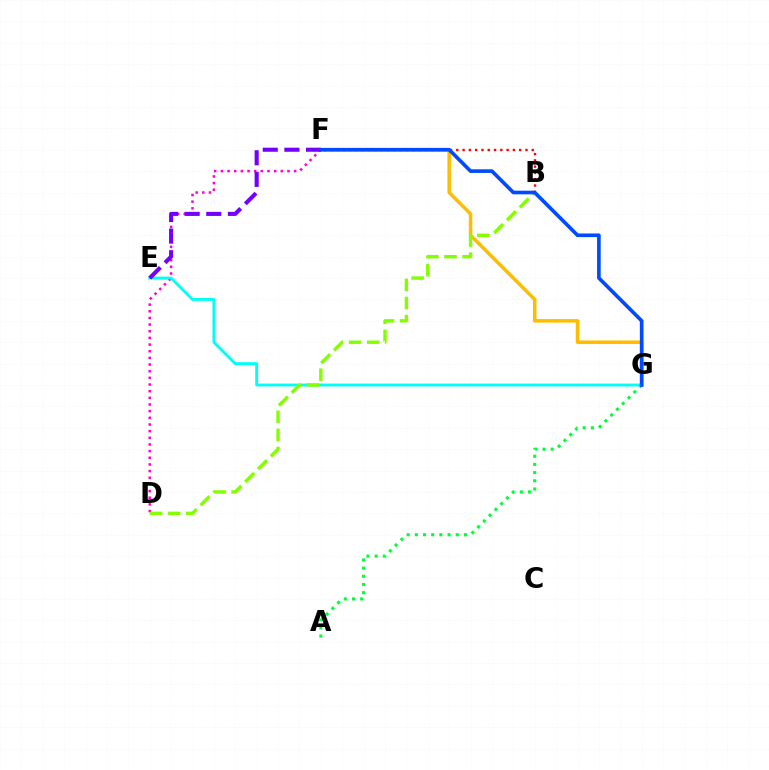{('D', 'F'): [{'color': '#ff00cf', 'line_style': 'dotted', 'thickness': 1.81}], ('F', 'G'): [{'color': '#ffbd00', 'line_style': 'solid', 'thickness': 2.53}, {'color': '#004bff', 'line_style': 'solid', 'thickness': 2.63}], ('B', 'F'): [{'color': '#ff0000', 'line_style': 'dotted', 'thickness': 1.71}], ('E', 'G'): [{'color': '#00fff6', 'line_style': 'solid', 'thickness': 2.07}], ('B', 'D'): [{'color': '#84ff00', 'line_style': 'dashed', 'thickness': 2.46}], ('E', 'F'): [{'color': '#7200ff', 'line_style': 'dashed', 'thickness': 2.94}], ('A', 'G'): [{'color': '#00ff39', 'line_style': 'dotted', 'thickness': 2.22}]}